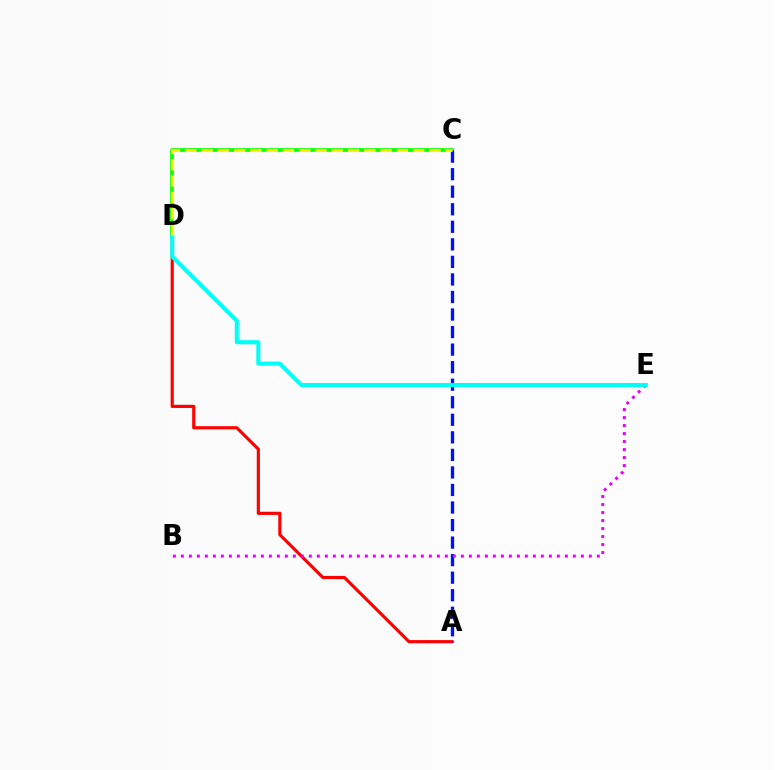{('C', 'D'): [{'color': '#08ff00', 'line_style': 'solid', 'thickness': 2.64}, {'color': '#fcf500', 'line_style': 'dashed', 'thickness': 2.21}], ('A', 'D'): [{'color': '#ff0000', 'line_style': 'solid', 'thickness': 2.27}], ('A', 'C'): [{'color': '#0010ff', 'line_style': 'dashed', 'thickness': 2.38}], ('B', 'E'): [{'color': '#ee00ff', 'line_style': 'dotted', 'thickness': 2.17}], ('D', 'E'): [{'color': '#00fff6', 'line_style': 'solid', 'thickness': 2.93}]}